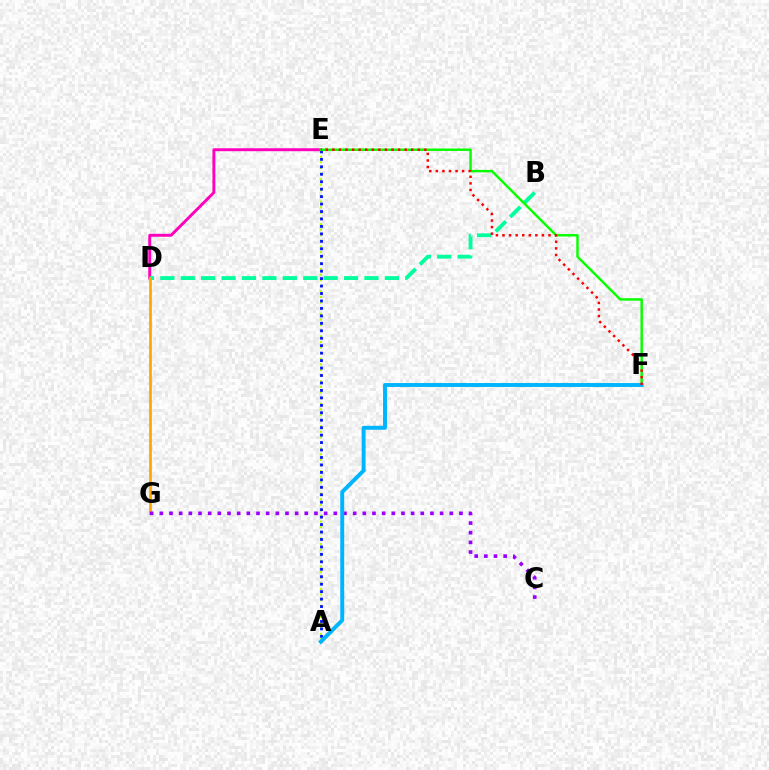{('A', 'E'): [{'color': '#b3ff00', 'line_style': 'dotted', 'thickness': 1.53}, {'color': '#0010ff', 'line_style': 'dotted', 'thickness': 2.03}], ('D', 'E'): [{'color': '#ff00bd', 'line_style': 'solid', 'thickness': 2.12}], ('B', 'D'): [{'color': '#00ff9d', 'line_style': 'dashed', 'thickness': 2.77}], ('D', 'G'): [{'color': '#ffa500', 'line_style': 'solid', 'thickness': 1.94}], ('E', 'F'): [{'color': '#08ff00', 'line_style': 'solid', 'thickness': 1.76}, {'color': '#ff0000', 'line_style': 'dotted', 'thickness': 1.79}], ('C', 'G'): [{'color': '#9b00ff', 'line_style': 'dotted', 'thickness': 2.63}], ('A', 'F'): [{'color': '#00b5ff', 'line_style': 'solid', 'thickness': 2.83}]}